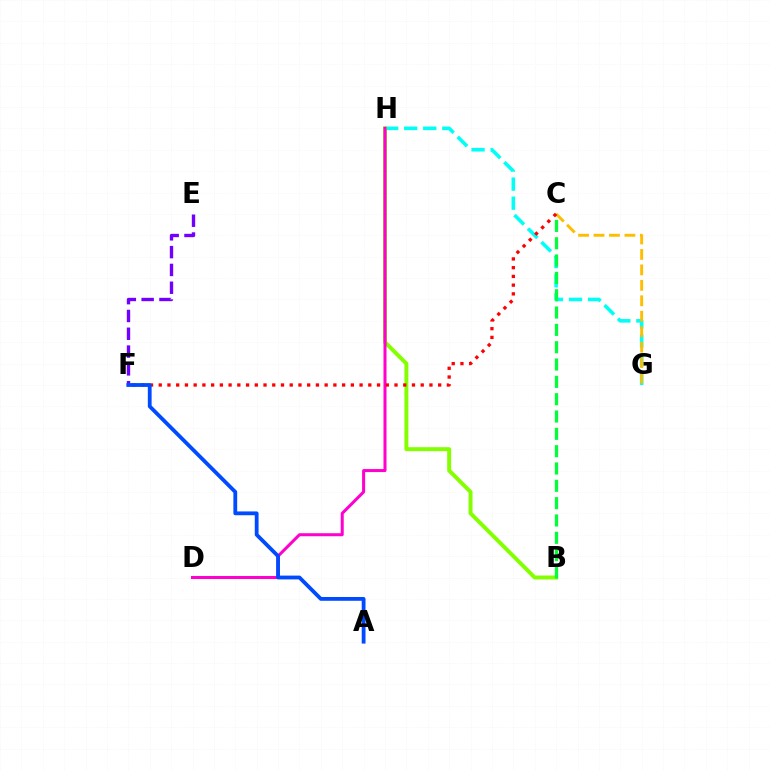{('G', 'H'): [{'color': '#00fff6', 'line_style': 'dashed', 'thickness': 2.59}], ('C', 'G'): [{'color': '#ffbd00', 'line_style': 'dashed', 'thickness': 2.1}], ('B', 'H'): [{'color': '#84ff00', 'line_style': 'solid', 'thickness': 2.85}], ('E', 'F'): [{'color': '#7200ff', 'line_style': 'dashed', 'thickness': 2.42}], ('D', 'H'): [{'color': '#ff00cf', 'line_style': 'solid', 'thickness': 2.18}], ('B', 'C'): [{'color': '#00ff39', 'line_style': 'dashed', 'thickness': 2.35}], ('C', 'F'): [{'color': '#ff0000', 'line_style': 'dotted', 'thickness': 2.37}], ('A', 'F'): [{'color': '#004bff', 'line_style': 'solid', 'thickness': 2.74}]}